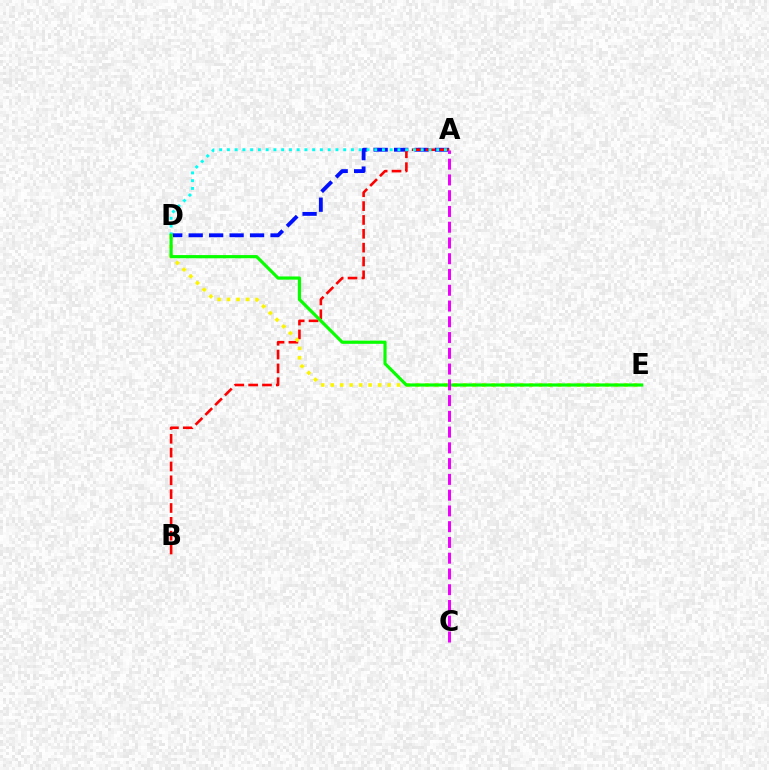{('A', 'D'): [{'color': '#0010ff', 'line_style': 'dashed', 'thickness': 2.78}, {'color': '#00fff6', 'line_style': 'dotted', 'thickness': 2.11}], ('A', 'B'): [{'color': '#ff0000', 'line_style': 'dashed', 'thickness': 1.88}], ('D', 'E'): [{'color': '#fcf500', 'line_style': 'dotted', 'thickness': 2.57}, {'color': '#08ff00', 'line_style': 'solid', 'thickness': 2.3}], ('A', 'C'): [{'color': '#ee00ff', 'line_style': 'dashed', 'thickness': 2.14}]}